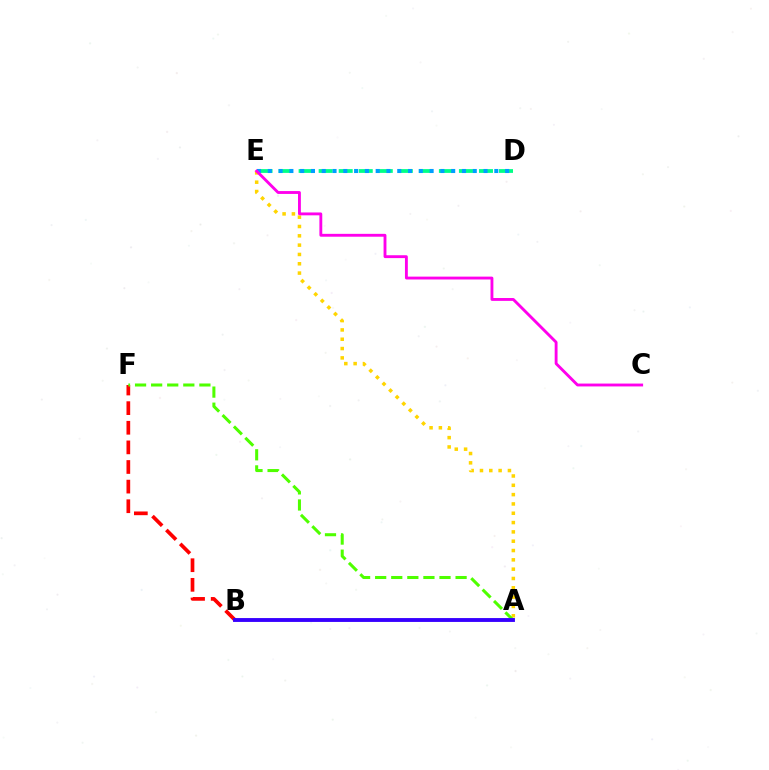{('A', 'E'): [{'color': '#ffd500', 'line_style': 'dotted', 'thickness': 2.53}], ('B', 'F'): [{'color': '#ff0000', 'line_style': 'dashed', 'thickness': 2.66}], ('D', 'E'): [{'color': '#00ff86', 'line_style': 'dashed', 'thickness': 2.72}, {'color': '#009eff', 'line_style': 'dotted', 'thickness': 2.93}], ('C', 'E'): [{'color': '#ff00ed', 'line_style': 'solid', 'thickness': 2.06}], ('A', 'F'): [{'color': '#4fff00', 'line_style': 'dashed', 'thickness': 2.19}], ('A', 'B'): [{'color': '#3700ff', 'line_style': 'solid', 'thickness': 2.78}]}